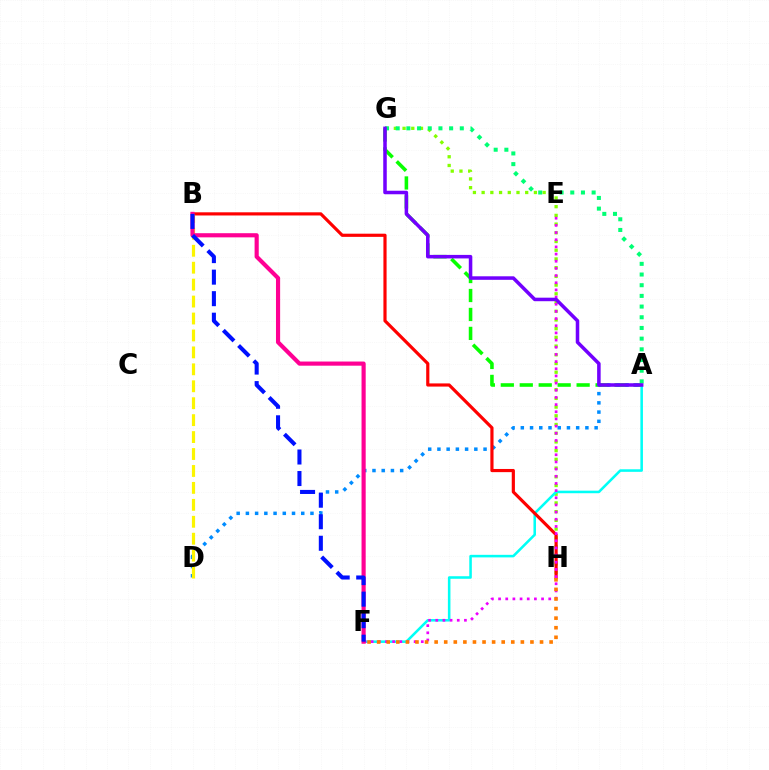{('G', 'H'): [{'color': '#84ff00', 'line_style': 'dotted', 'thickness': 2.37}], ('A', 'G'): [{'color': '#08ff00', 'line_style': 'dashed', 'thickness': 2.58}, {'color': '#00ff74', 'line_style': 'dotted', 'thickness': 2.9}, {'color': '#7200ff', 'line_style': 'solid', 'thickness': 2.54}], ('A', 'F'): [{'color': '#00fff6', 'line_style': 'solid', 'thickness': 1.84}], ('A', 'D'): [{'color': '#008cff', 'line_style': 'dotted', 'thickness': 2.51}], ('B', 'H'): [{'color': '#ff0000', 'line_style': 'solid', 'thickness': 2.28}], ('E', 'F'): [{'color': '#ee00ff', 'line_style': 'dotted', 'thickness': 1.95}], ('B', 'D'): [{'color': '#fcf500', 'line_style': 'dashed', 'thickness': 2.3}], ('F', 'H'): [{'color': '#ff7c00', 'line_style': 'dotted', 'thickness': 2.6}], ('B', 'F'): [{'color': '#ff0094', 'line_style': 'solid', 'thickness': 2.99}, {'color': '#0010ff', 'line_style': 'dashed', 'thickness': 2.92}]}